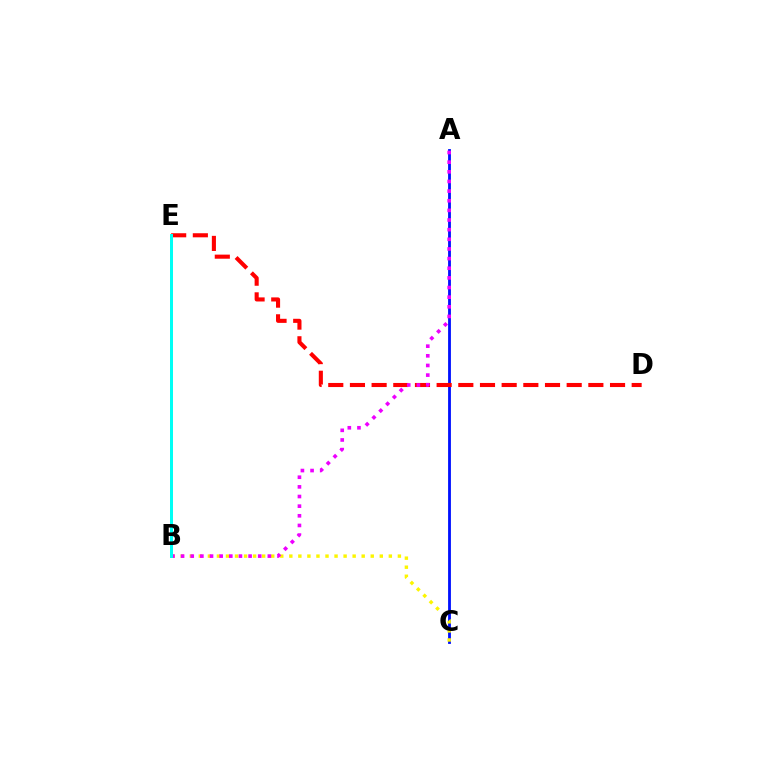{('A', 'C'): [{'color': '#0010ff', 'line_style': 'solid', 'thickness': 2.03}], ('D', 'E'): [{'color': '#ff0000', 'line_style': 'dashed', 'thickness': 2.94}], ('B', 'C'): [{'color': '#fcf500', 'line_style': 'dotted', 'thickness': 2.46}], ('B', 'E'): [{'color': '#08ff00', 'line_style': 'solid', 'thickness': 1.88}, {'color': '#00fff6', 'line_style': 'solid', 'thickness': 2.15}], ('A', 'B'): [{'color': '#ee00ff', 'line_style': 'dotted', 'thickness': 2.62}]}